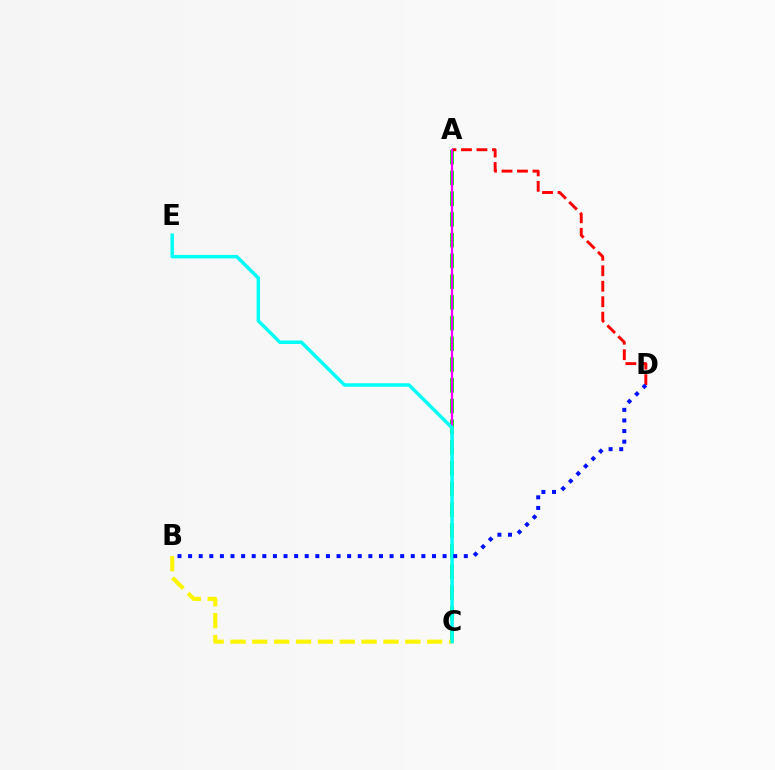{('A', 'C'): [{'color': '#08ff00', 'line_style': 'dashed', 'thickness': 2.82}, {'color': '#ee00ff', 'line_style': 'solid', 'thickness': 1.56}], ('A', 'D'): [{'color': '#ff0000', 'line_style': 'dashed', 'thickness': 2.1}], ('B', 'C'): [{'color': '#fcf500', 'line_style': 'dashed', 'thickness': 2.97}], ('C', 'E'): [{'color': '#00fff6', 'line_style': 'solid', 'thickness': 2.5}], ('B', 'D'): [{'color': '#0010ff', 'line_style': 'dotted', 'thickness': 2.88}]}